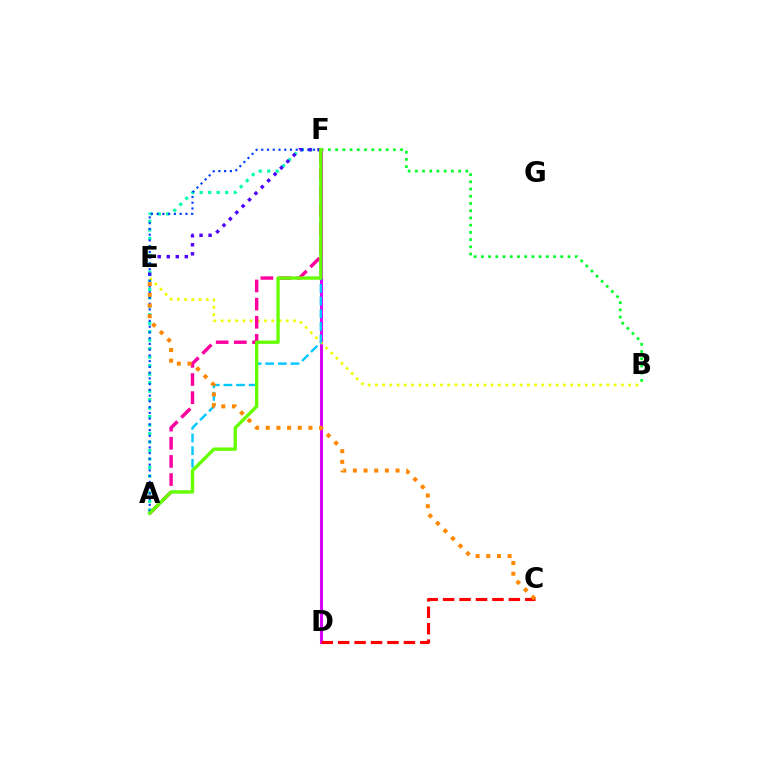{('D', 'F'): [{'color': '#d600ff', 'line_style': 'solid', 'thickness': 2.2}], ('A', 'F'): [{'color': '#00ffaf', 'line_style': 'dotted', 'thickness': 2.31}, {'color': '#00c7ff', 'line_style': 'dashed', 'thickness': 1.72}, {'color': '#ff00a0', 'line_style': 'dashed', 'thickness': 2.47}, {'color': '#003fff', 'line_style': 'dotted', 'thickness': 1.56}, {'color': '#66ff00', 'line_style': 'solid', 'thickness': 2.42}], ('B', 'E'): [{'color': '#eeff00', 'line_style': 'dotted', 'thickness': 1.97}], ('B', 'F'): [{'color': '#00ff27', 'line_style': 'dotted', 'thickness': 1.96}], ('E', 'F'): [{'color': '#4f00ff', 'line_style': 'dotted', 'thickness': 2.45}], ('C', 'D'): [{'color': '#ff0000', 'line_style': 'dashed', 'thickness': 2.23}], ('C', 'E'): [{'color': '#ff8800', 'line_style': 'dotted', 'thickness': 2.9}]}